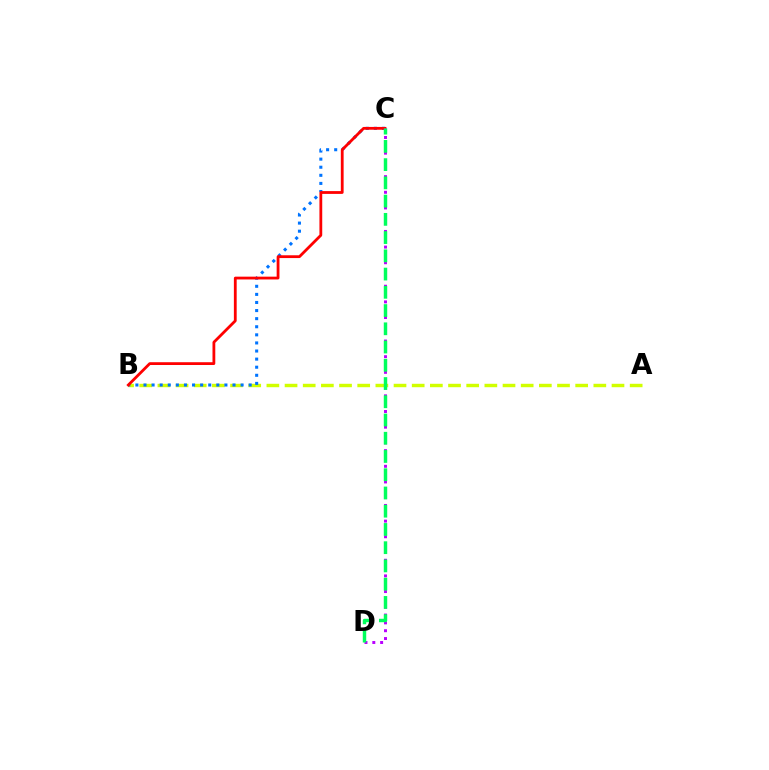{('A', 'B'): [{'color': '#d1ff00', 'line_style': 'dashed', 'thickness': 2.47}], ('B', 'C'): [{'color': '#0074ff', 'line_style': 'dotted', 'thickness': 2.2}, {'color': '#ff0000', 'line_style': 'solid', 'thickness': 2.01}], ('C', 'D'): [{'color': '#b900ff', 'line_style': 'dotted', 'thickness': 2.13}, {'color': '#00ff5c', 'line_style': 'dashed', 'thickness': 2.48}]}